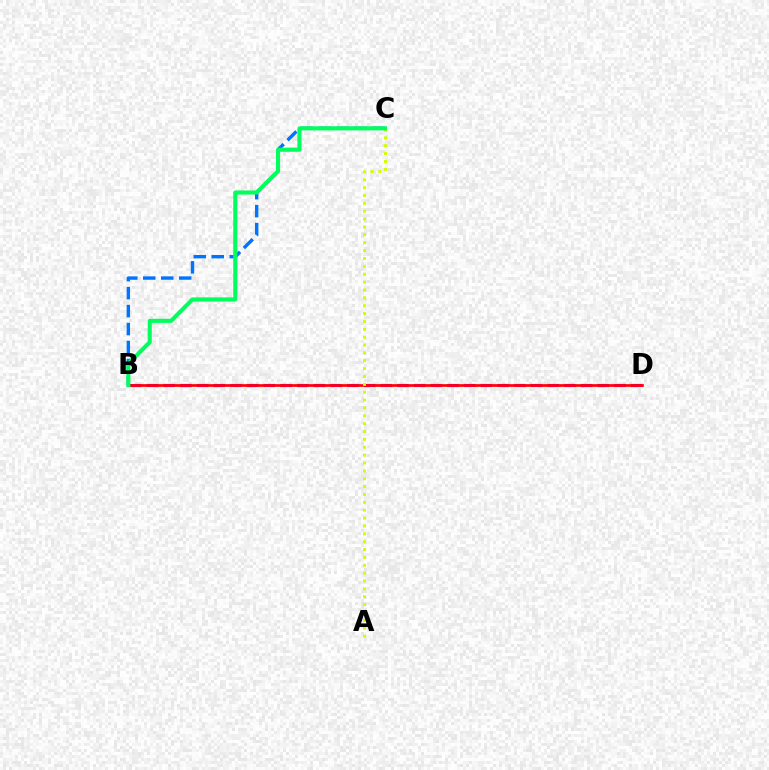{('B', 'D'): [{'color': '#b900ff', 'line_style': 'dashed', 'thickness': 2.27}, {'color': '#ff0000', 'line_style': 'solid', 'thickness': 1.93}], ('B', 'C'): [{'color': '#0074ff', 'line_style': 'dashed', 'thickness': 2.44}, {'color': '#00ff5c', 'line_style': 'solid', 'thickness': 2.94}], ('A', 'C'): [{'color': '#d1ff00', 'line_style': 'dotted', 'thickness': 2.14}]}